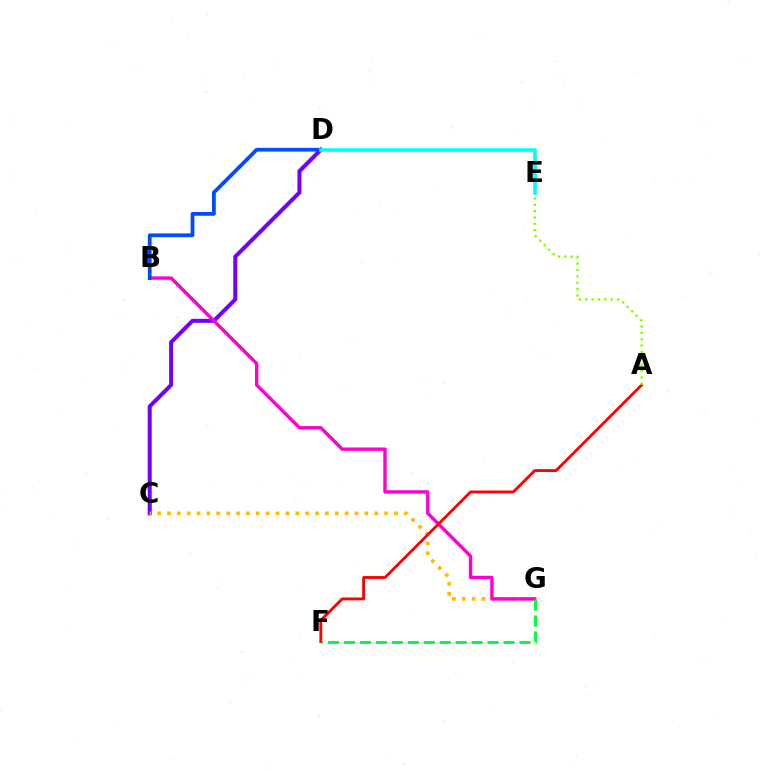{('C', 'D'): [{'color': '#7200ff', 'line_style': 'solid', 'thickness': 2.89}], ('C', 'G'): [{'color': '#ffbd00', 'line_style': 'dotted', 'thickness': 2.68}], ('B', 'G'): [{'color': '#ff00cf', 'line_style': 'solid', 'thickness': 2.45}], ('A', 'F'): [{'color': '#ff0000', 'line_style': 'solid', 'thickness': 2.06}], ('A', 'E'): [{'color': '#84ff00', 'line_style': 'dotted', 'thickness': 1.73}], ('F', 'G'): [{'color': '#00ff39', 'line_style': 'dashed', 'thickness': 2.17}], ('B', 'D'): [{'color': '#004bff', 'line_style': 'solid', 'thickness': 2.7}], ('D', 'E'): [{'color': '#00fff6', 'line_style': 'solid', 'thickness': 2.61}]}